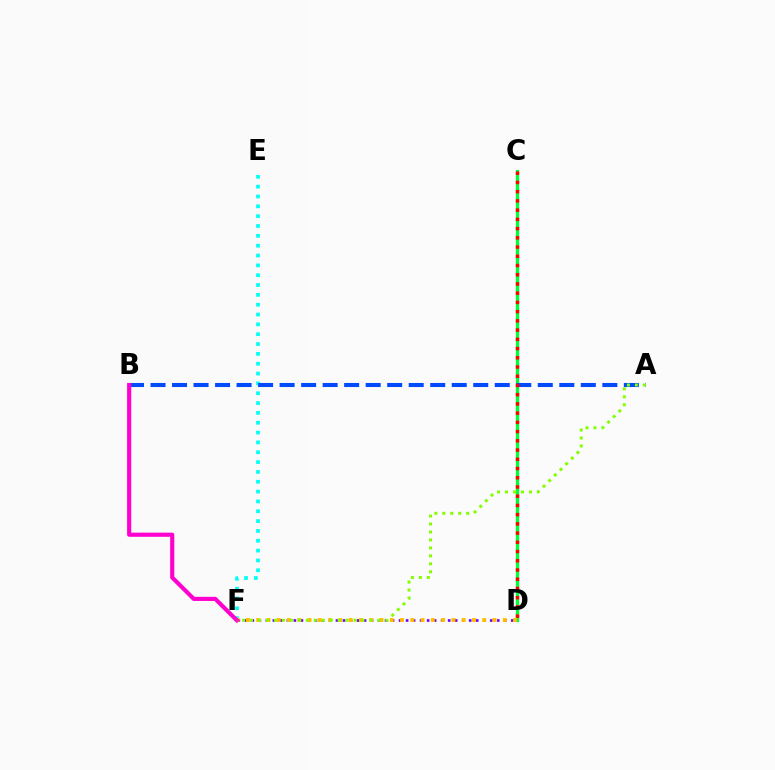{('D', 'F'): [{'color': '#7200ff', 'line_style': 'dotted', 'thickness': 1.9}, {'color': '#ffbd00', 'line_style': 'dotted', 'thickness': 2.79}], ('C', 'D'): [{'color': '#00ff39', 'line_style': 'solid', 'thickness': 2.34}, {'color': '#ff0000', 'line_style': 'dotted', 'thickness': 2.51}], ('E', 'F'): [{'color': '#00fff6', 'line_style': 'dotted', 'thickness': 2.67}], ('A', 'B'): [{'color': '#004bff', 'line_style': 'dashed', 'thickness': 2.92}], ('B', 'F'): [{'color': '#ff00cf', 'line_style': 'solid', 'thickness': 2.98}], ('A', 'F'): [{'color': '#84ff00', 'line_style': 'dotted', 'thickness': 2.16}]}